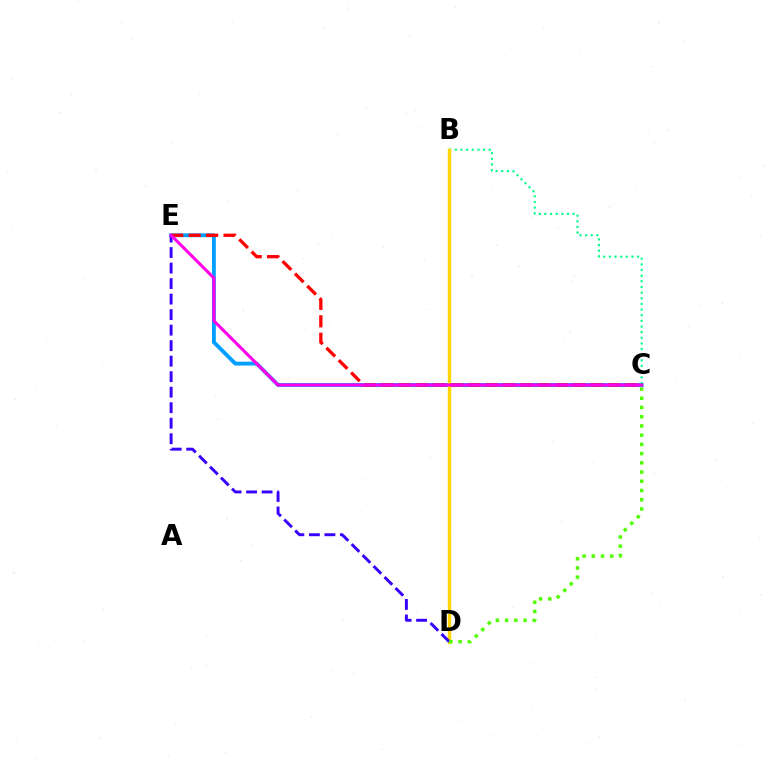{('C', 'E'): [{'color': '#009eff', 'line_style': 'solid', 'thickness': 2.77}, {'color': '#ff0000', 'line_style': 'dashed', 'thickness': 2.37}, {'color': '#ff00ed', 'line_style': 'solid', 'thickness': 2.22}], ('B', 'C'): [{'color': '#00ff86', 'line_style': 'dotted', 'thickness': 1.53}], ('B', 'D'): [{'color': '#ffd500', 'line_style': 'solid', 'thickness': 2.43}], ('D', 'E'): [{'color': '#3700ff', 'line_style': 'dashed', 'thickness': 2.11}], ('C', 'D'): [{'color': '#4fff00', 'line_style': 'dotted', 'thickness': 2.51}]}